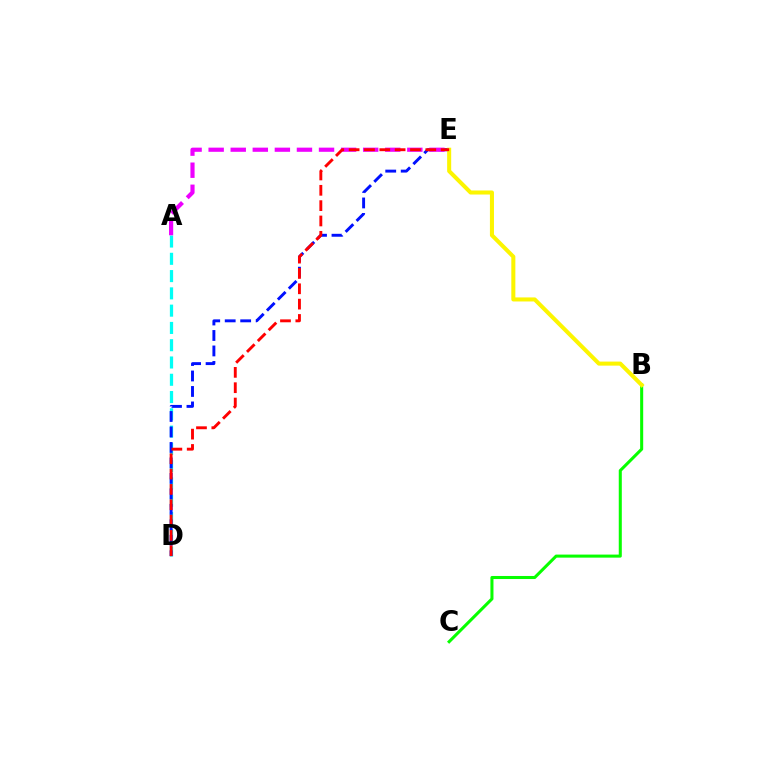{('A', 'D'): [{'color': '#00fff6', 'line_style': 'dashed', 'thickness': 2.35}], ('D', 'E'): [{'color': '#0010ff', 'line_style': 'dashed', 'thickness': 2.1}, {'color': '#ff0000', 'line_style': 'dashed', 'thickness': 2.08}], ('A', 'E'): [{'color': '#ee00ff', 'line_style': 'dashed', 'thickness': 3.0}], ('B', 'C'): [{'color': '#08ff00', 'line_style': 'solid', 'thickness': 2.19}], ('B', 'E'): [{'color': '#fcf500', 'line_style': 'solid', 'thickness': 2.91}]}